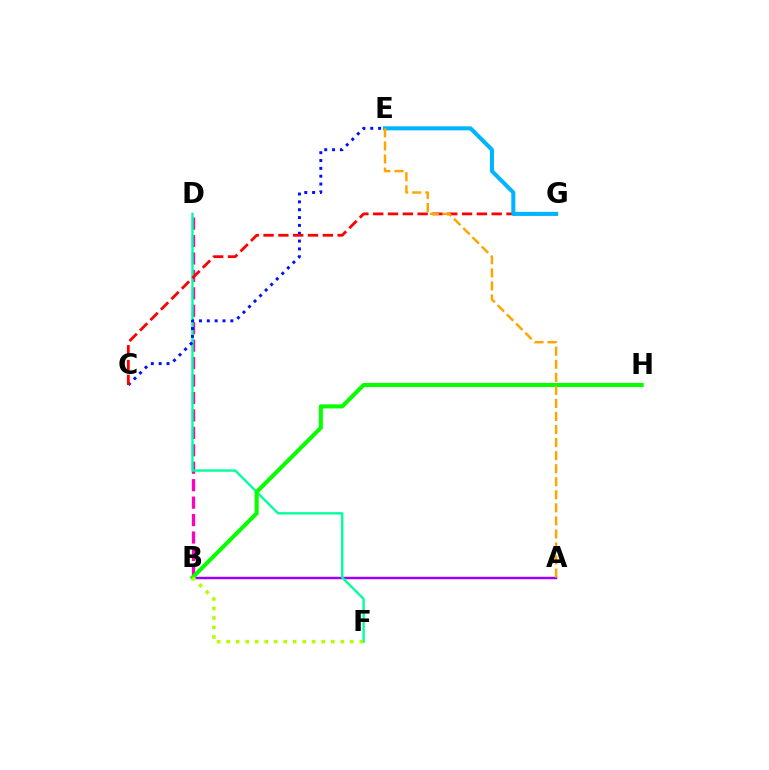{('A', 'B'): [{'color': '#9b00ff', 'line_style': 'solid', 'thickness': 1.78}], ('B', 'D'): [{'color': '#ff00bd', 'line_style': 'dashed', 'thickness': 2.37}], ('D', 'F'): [{'color': '#00ff9d', 'line_style': 'solid', 'thickness': 1.7}], ('C', 'E'): [{'color': '#0010ff', 'line_style': 'dotted', 'thickness': 2.13}], ('B', 'H'): [{'color': '#08ff00', 'line_style': 'solid', 'thickness': 2.93}], ('B', 'F'): [{'color': '#b3ff00', 'line_style': 'dotted', 'thickness': 2.58}], ('C', 'G'): [{'color': '#ff0000', 'line_style': 'dashed', 'thickness': 2.01}], ('E', 'G'): [{'color': '#00b5ff', 'line_style': 'solid', 'thickness': 2.92}], ('A', 'E'): [{'color': '#ffa500', 'line_style': 'dashed', 'thickness': 1.77}]}